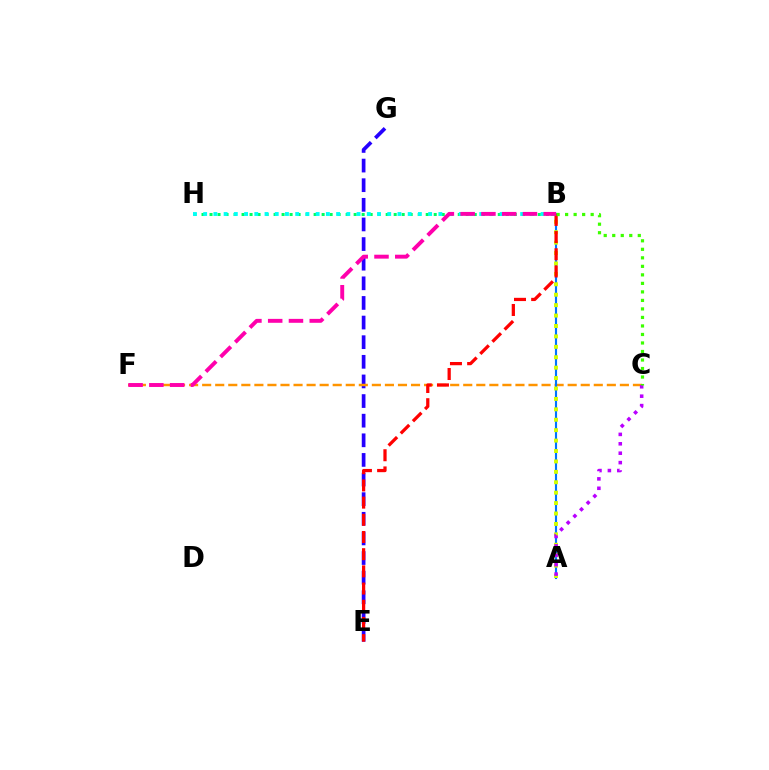{('E', 'G'): [{'color': '#2500ff', 'line_style': 'dashed', 'thickness': 2.67}], ('C', 'F'): [{'color': '#ff9400', 'line_style': 'dashed', 'thickness': 1.77}], ('A', 'B'): [{'color': '#0074ff', 'line_style': 'solid', 'thickness': 1.53}, {'color': '#d1ff00', 'line_style': 'dotted', 'thickness': 2.83}], ('B', 'H'): [{'color': '#00ff5c', 'line_style': 'dotted', 'thickness': 2.18}, {'color': '#00fff6', 'line_style': 'dotted', 'thickness': 2.78}], ('B', 'E'): [{'color': '#ff0000', 'line_style': 'dashed', 'thickness': 2.34}], ('A', 'C'): [{'color': '#b900ff', 'line_style': 'dotted', 'thickness': 2.56}], ('B', 'C'): [{'color': '#3dff00', 'line_style': 'dotted', 'thickness': 2.31}], ('B', 'F'): [{'color': '#ff00ac', 'line_style': 'dashed', 'thickness': 2.82}]}